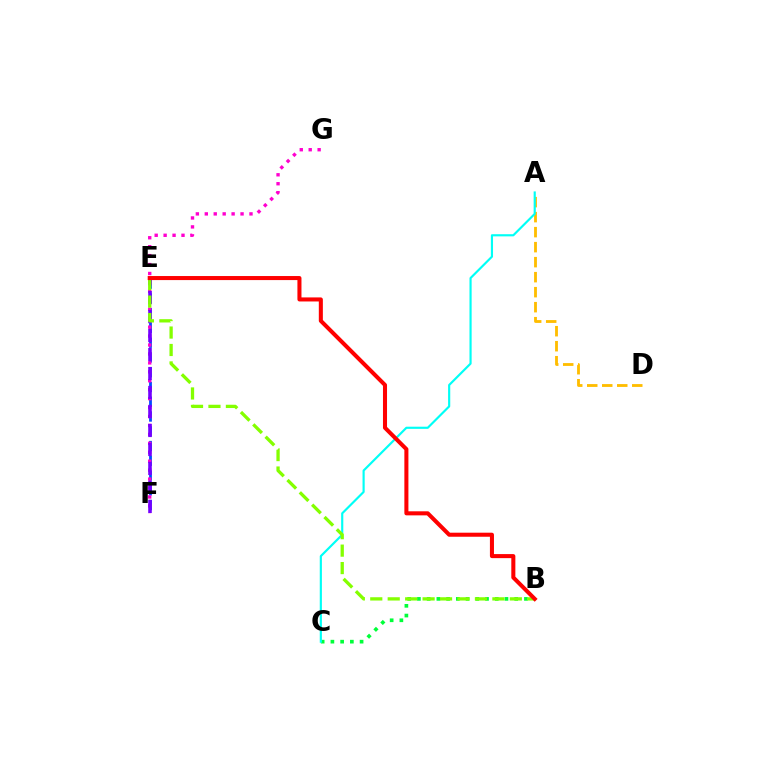{('E', 'F'): [{'color': '#004bff', 'line_style': 'dashed', 'thickness': 2.01}, {'color': '#7200ff', 'line_style': 'dashed', 'thickness': 2.58}], ('B', 'C'): [{'color': '#00ff39', 'line_style': 'dotted', 'thickness': 2.64}], ('A', 'D'): [{'color': '#ffbd00', 'line_style': 'dashed', 'thickness': 2.04}], ('A', 'C'): [{'color': '#00fff6', 'line_style': 'solid', 'thickness': 1.56}], ('F', 'G'): [{'color': '#ff00cf', 'line_style': 'dotted', 'thickness': 2.43}], ('B', 'E'): [{'color': '#84ff00', 'line_style': 'dashed', 'thickness': 2.37}, {'color': '#ff0000', 'line_style': 'solid', 'thickness': 2.92}]}